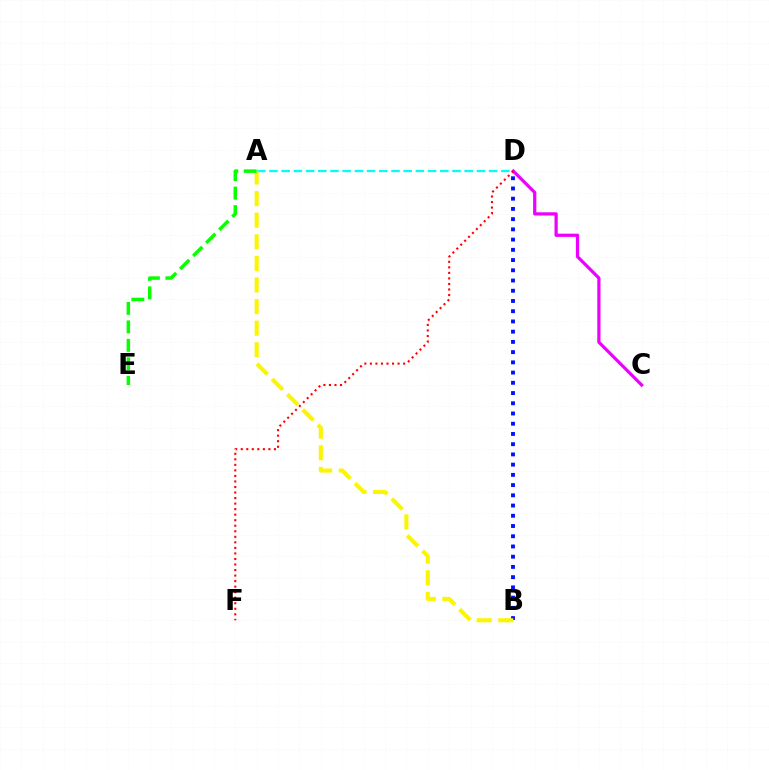{('A', 'D'): [{'color': '#00fff6', 'line_style': 'dashed', 'thickness': 1.66}], ('C', 'D'): [{'color': '#ee00ff', 'line_style': 'solid', 'thickness': 2.32}], ('B', 'D'): [{'color': '#0010ff', 'line_style': 'dotted', 'thickness': 2.78}], ('D', 'F'): [{'color': '#ff0000', 'line_style': 'dotted', 'thickness': 1.5}], ('A', 'B'): [{'color': '#fcf500', 'line_style': 'dashed', 'thickness': 2.93}], ('A', 'E'): [{'color': '#08ff00', 'line_style': 'dashed', 'thickness': 2.51}]}